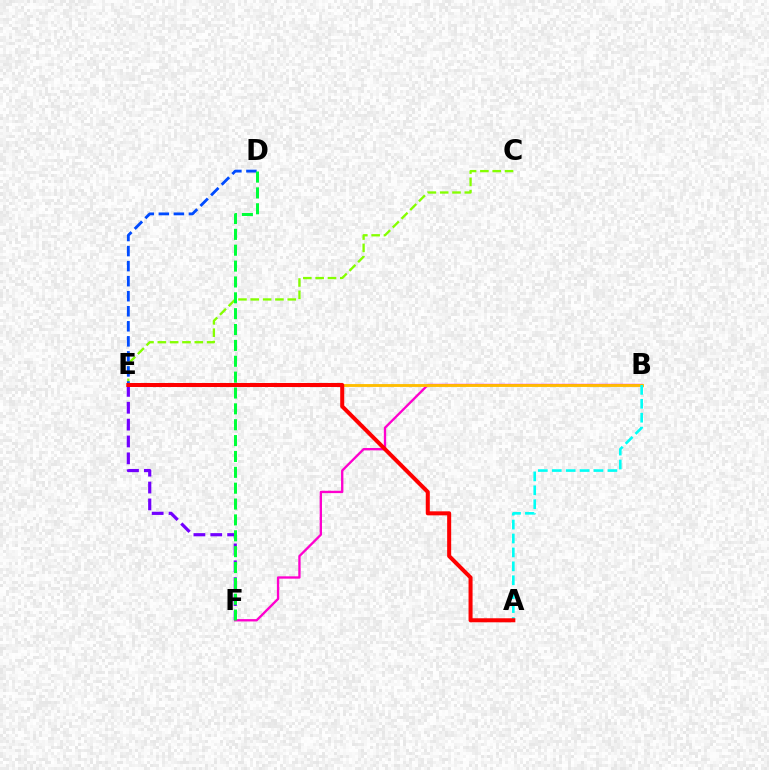{('C', 'E'): [{'color': '#84ff00', 'line_style': 'dashed', 'thickness': 1.67}], ('D', 'E'): [{'color': '#004bff', 'line_style': 'dashed', 'thickness': 2.04}], ('E', 'F'): [{'color': '#7200ff', 'line_style': 'dashed', 'thickness': 2.29}], ('B', 'F'): [{'color': '#ff00cf', 'line_style': 'solid', 'thickness': 1.68}], ('B', 'E'): [{'color': '#ffbd00', 'line_style': 'solid', 'thickness': 2.06}], ('D', 'F'): [{'color': '#00ff39', 'line_style': 'dashed', 'thickness': 2.16}], ('A', 'B'): [{'color': '#00fff6', 'line_style': 'dashed', 'thickness': 1.89}], ('A', 'E'): [{'color': '#ff0000', 'line_style': 'solid', 'thickness': 2.9}]}